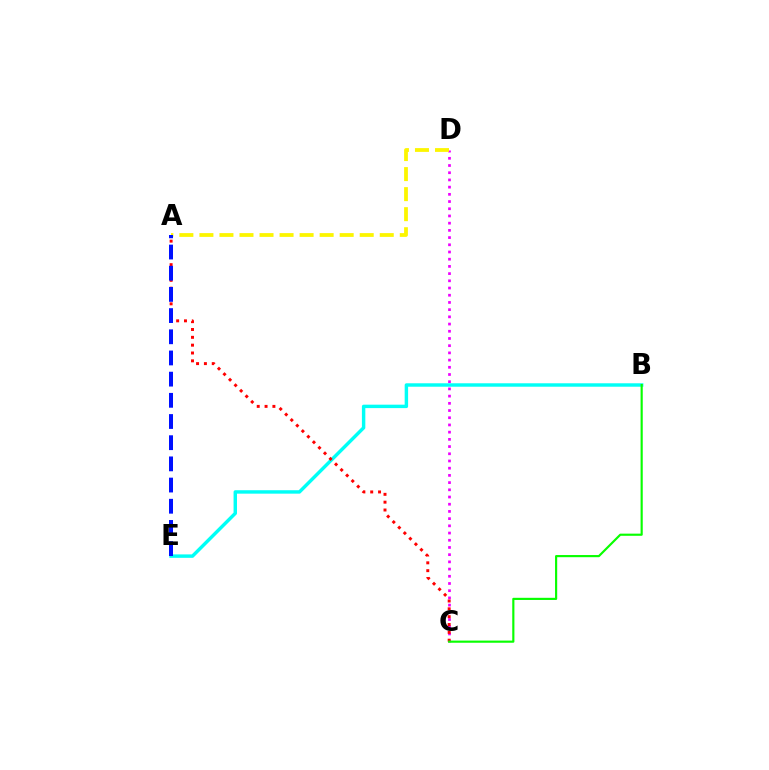{('C', 'D'): [{'color': '#ee00ff', 'line_style': 'dotted', 'thickness': 1.96}], ('B', 'E'): [{'color': '#00fff6', 'line_style': 'solid', 'thickness': 2.47}], ('A', 'C'): [{'color': '#ff0000', 'line_style': 'dotted', 'thickness': 2.13}], ('A', 'D'): [{'color': '#fcf500', 'line_style': 'dashed', 'thickness': 2.72}], ('A', 'E'): [{'color': '#0010ff', 'line_style': 'dashed', 'thickness': 2.88}], ('B', 'C'): [{'color': '#08ff00', 'line_style': 'solid', 'thickness': 1.55}]}